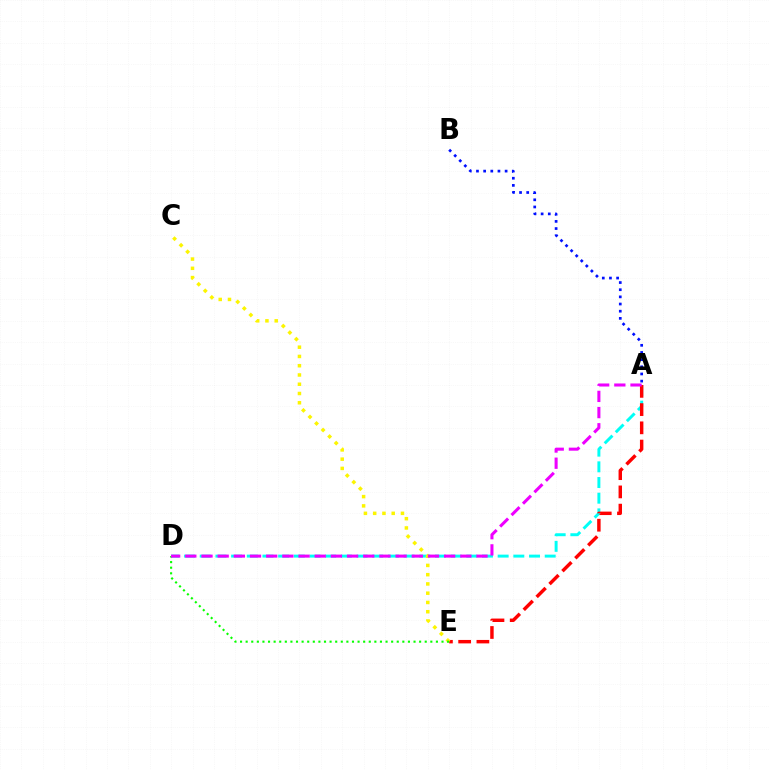{('A', 'D'): [{'color': '#00fff6', 'line_style': 'dashed', 'thickness': 2.13}, {'color': '#ee00ff', 'line_style': 'dashed', 'thickness': 2.2}], ('A', 'E'): [{'color': '#ff0000', 'line_style': 'dashed', 'thickness': 2.48}], ('A', 'B'): [{'color': '#0010ff', 'line_style': 'dotted', 'thickness': 1.95}], ('C', 'E'): [{'color': '#fcf500', 'line_style': 'dotted', 'thickness': 2.52}], ('D', 'E'): [{'color': '#08ff00', 'line_style': 'dotted', 'thickness': 1.52}]}